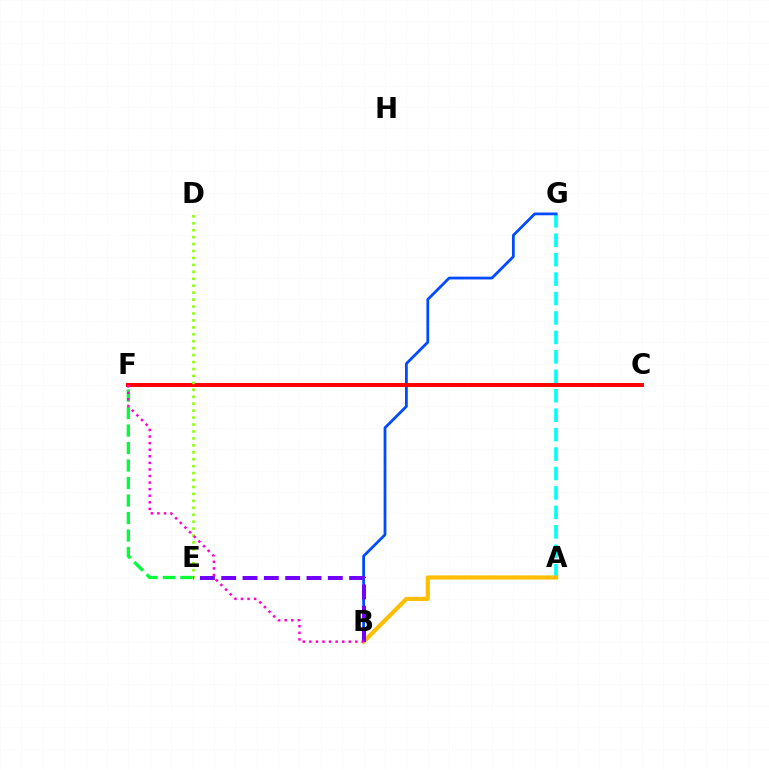{('A', 'G'): [{'color': '#00fff6', 'line_style': 'dashed', 'thickness': 2.64}], ('B', 'G'): [{'color': '#004bff', 'line_style': 'solid', 'thickness': 2.0}], ('C', 'F'): [{'color': '#ff0000', 'line_style': 'solid', 'thickness': 2.84}], ('D', 'E'): [{'color': '#84ff00', 'line_style': 'dotted', 'thickness': 1.89}], ('E', 'F'): [{'color': '#00ff39', 'line_style': 'dashed', 'thickness': 2.38}], ('A', 'B'): [{'color': '#ffbd00', 'line_style': 'solid', 'thickness': 2.99}], ('B', 'E'): [{'color': '#7200ff', 'line_style': 'dashed', 'thickness': 2.9}], ('B', 'F'): [{'color': '#ff00cf', 'line_style': 'dotted', 'thickness': 1.79}]}